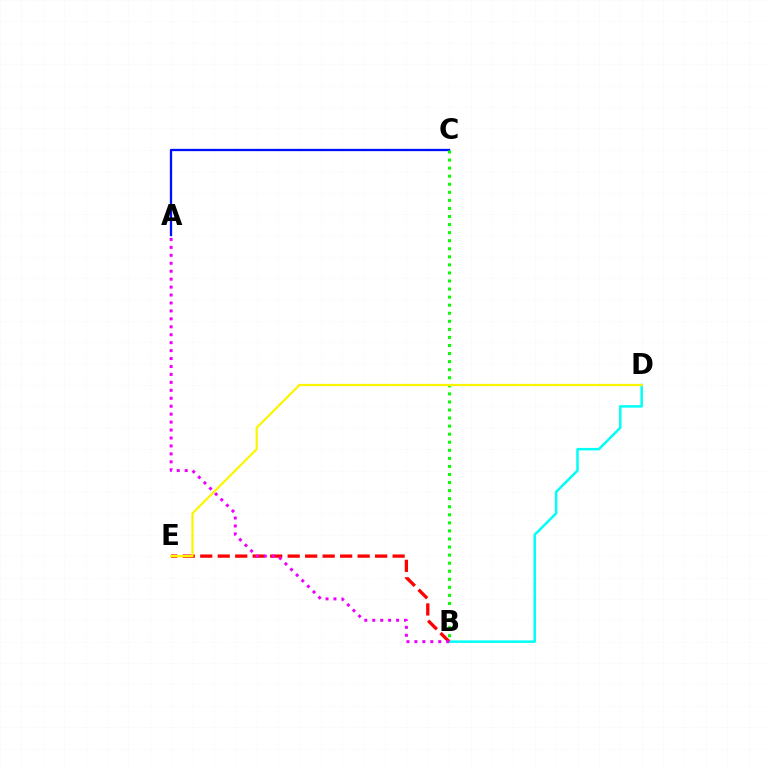{('B', 'D'): [{'color': '#00fff6', 'line_style': 'solid', 'thickness': 1.8}], ('A', 'C'): [{'color': '#0010ff', 'line_style': 'solid', 'thickness': 1.65}], ('B', 'E'): [{'color': '#ff0000', 'line_style': 'dashed', 'thickness': 2.38}], ('B', 'C'): [{'color': '#08ff00', 'line_style': 'dotted', 'thickness': 2.19}], ('A', 'B'): [{'color': '#ee00ff', 'line_style': 'dotted', 'thickness': 2.16}], ('D', 'E'): [{'color': '#fcf500', 'line_style': 'solid', 'thickness': 1.59}]}